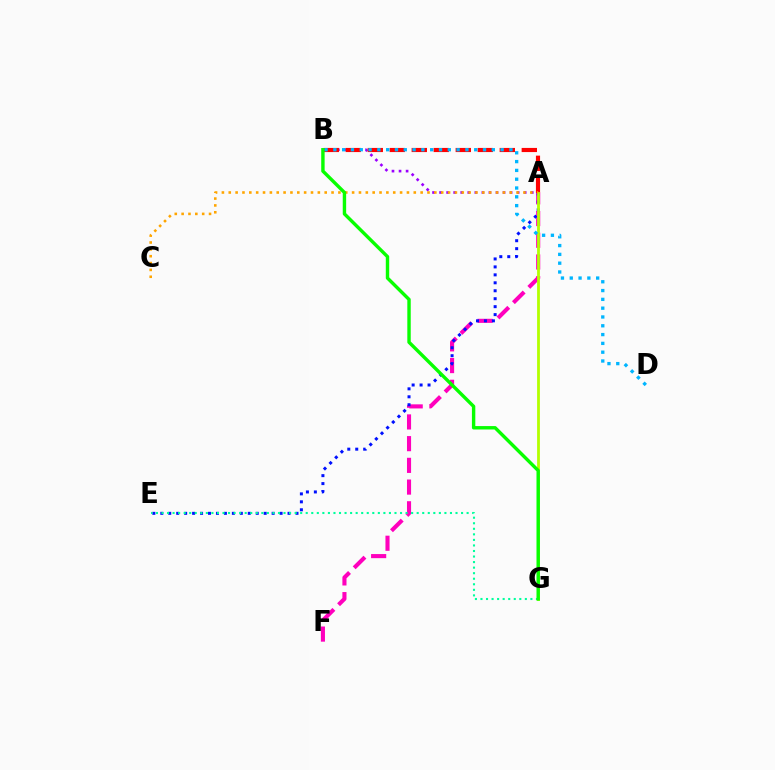{('A', 'F'): [{'color': '#ff00bd', 'line_style': 'dashed', 'thickness': 2.95}], ('A', 'B'): [{'color': '#9b00ff', 'line_style': 'dotted', 'thickness': 1.92}, {'color': '#ff0000', 'line_style': 'dashed', 'thickness': 2.99}], ('A', 'E'): [{'color': '#0010ff', 'line_style': 'dotted', 'thickness': 2.16}], ('A', 'G'): [{'color': '#b3ff00', 'line_style': 'solid', 'thickness': 2.01}], ('B', 'D'): [{'color': '#00b5ff', 'line_style': 'dotted', 'thickness': 2.39}], ('A', 'C'): [{'color': '#ffa500', 'line_style': 'dotted', 'thickness': 1.86}], ('E', 'G'): [{'color': '#00ff9d', 'line_style': 'dotted', 'thickness': 1.51}], ('B', 'G'): [{'color': '#08ff00', 'line_style': 'solid', 'thickness': 2.45}]}